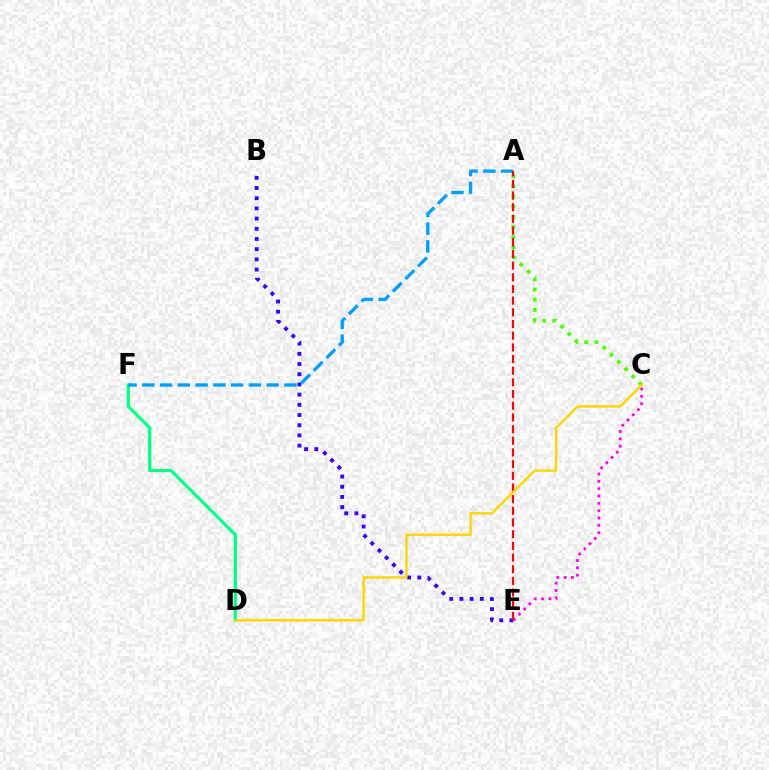{('B', 'E'): [{'color': '#3700ff', 'line_style': 'dotted', 'thickness': 2.77}], ('D', 'F'): [{'color': '#00ff86', 'line_style': 'solid', 'thickness': 2.31}], ('A', 'F'): [{'color': '#009eff', 'line_style': 'dashed', 'thickness': 2.41}], ('C', 'E'): [{'color': '#ff00ed', 'line_style': 'dotted', 'thickness': 1.99}], ('A', 'C'): [{'color': '#4fff00', 'line_style': 'dotted', 'thickness': 2.77}], ('A', 'E'): [{'color': '#ff0000', 'line_style': 'dashed', 'thickness': 1.59}], ('C', 'D'): [{'color': '#ffd500', 'line_style': 'solid', 'thickness': 1.71}]}